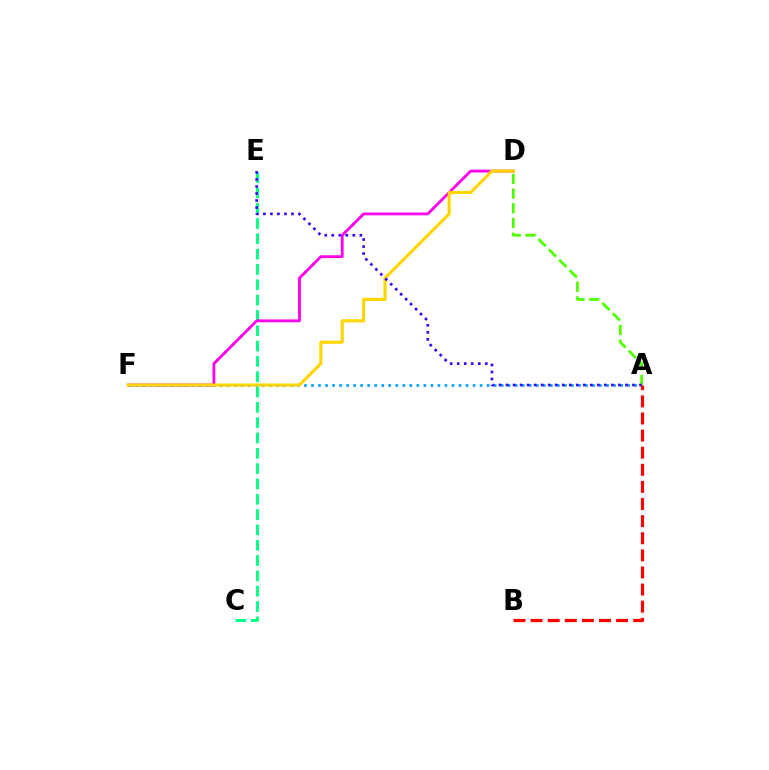{('C', 'E'): [{'color': '#00ff86', 'line_style': 'dashed', 'thickness': 2.08}], ('A', 'F'): [{'color': '#009eff', 'line_style': 'dotted', 'thickness': 1.91}], ('D', 'F'): [{'color': '#ff00ed', 'line_style': 'solid', 'thickness': 2.02}, {'color': '#ffd500', 'line_style': 'solid', 'thickness': 2.26}], ('A', 'D'): [{'color': '#4fff00', 'line_style': 'dashed', 'thickness': 2.0}], ('A', 'E'): [{'color': '#3700ff', 'line_style': 'dotted', 'thickness': 1.91}], ('A', 'B'): [{'color': '#ff0000', 'line_style': 'dashed', 'thickness': 2.32}]}